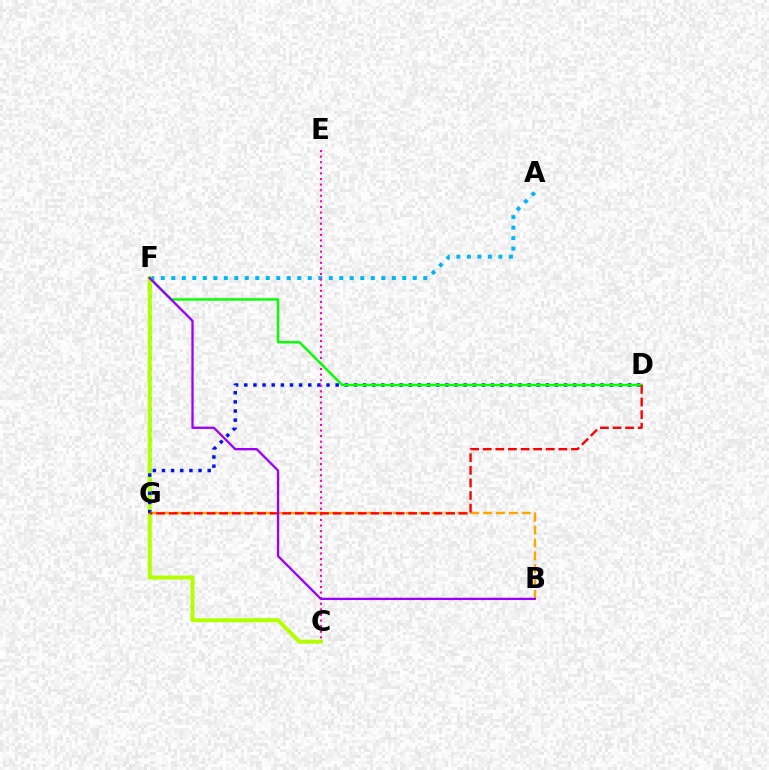{('A', 'F'): [{'color': '#00b5ff', 'line_style': 'dotted', 'thickness': 2.85}], ('F', 'G'): [{'color': '#00ff9d', 'line_style': 'dotted', 'thickness': 2.77}], ('C', 'F'): [{'color': '#b3ff00', 'line_style': 'solid', 'thickness': 2.87}], ('D', 'G'): [{'color': '#0010ff', 'line_style': 'dotted', 'thickness': 2.48}, {'color': '#ff0000', 'line_style': 'dashed', 'thickness': 1.71}], ('C', 'E'): [{'color': '#ff00bd', 'line_style': 'dotted', 'thickness': 1.52}], ('B', 'G'): [{'color': '#ffa500', 'line_style': 'dashed', 'thickness': 1.75}], ('D', 'F'): [{'color': '#08ff00', 'line_style': 'solid', 'thickness': 1.76}], ('B', 'F'): [{'color': '#9b00ff', 'line_style': 'solid', 'thickness': 1.66}]}